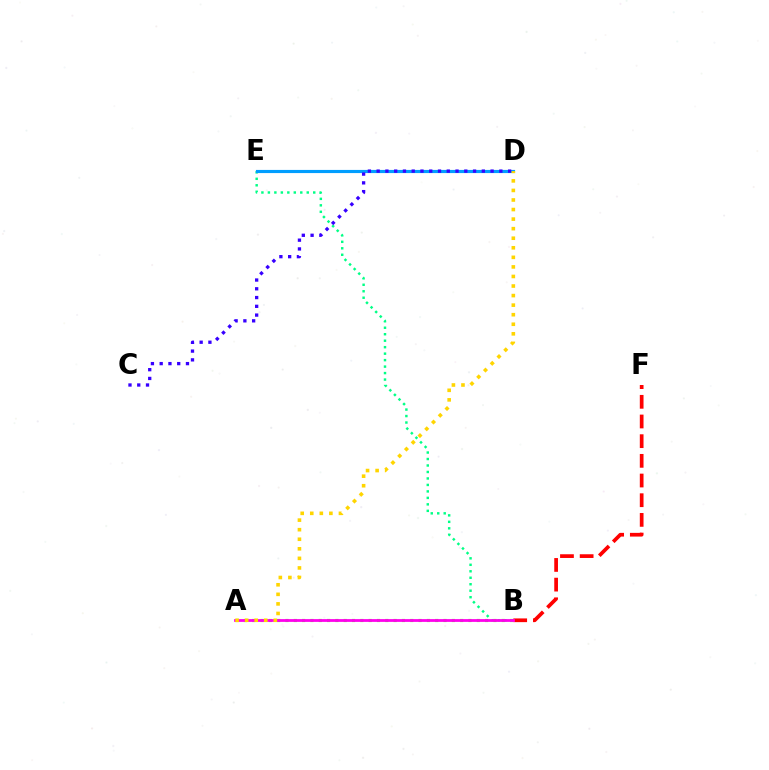{('A', 'B'): [{'color': '#4fff00', 'line_style': 'dotted', 'thickness': 2.26}, {'color': '#ff00ed', 'line_style': 'solid', 'thickness': 2.0}], ('B', 'F'): [{'color': '#ff0000', 'line_style': 'dashed', 'thickness': 2.67}], ('B', 'E'): [{'color': '#00ff86', 'line_style': 'dotted', 'thickness': 1.76}], ('D', 'E'): [{'color': '#009eff', 'line_style': 'solid', 'thickness': 2.26}], ('C', 'D'): [{'color': '#3700ff', 'line_style': 'dotted', 'thickness': 2.38}], ('A', 'D'): [{'color': '#ffd500', 'line_style': 'dotted', 'thickness': 2.6}]}